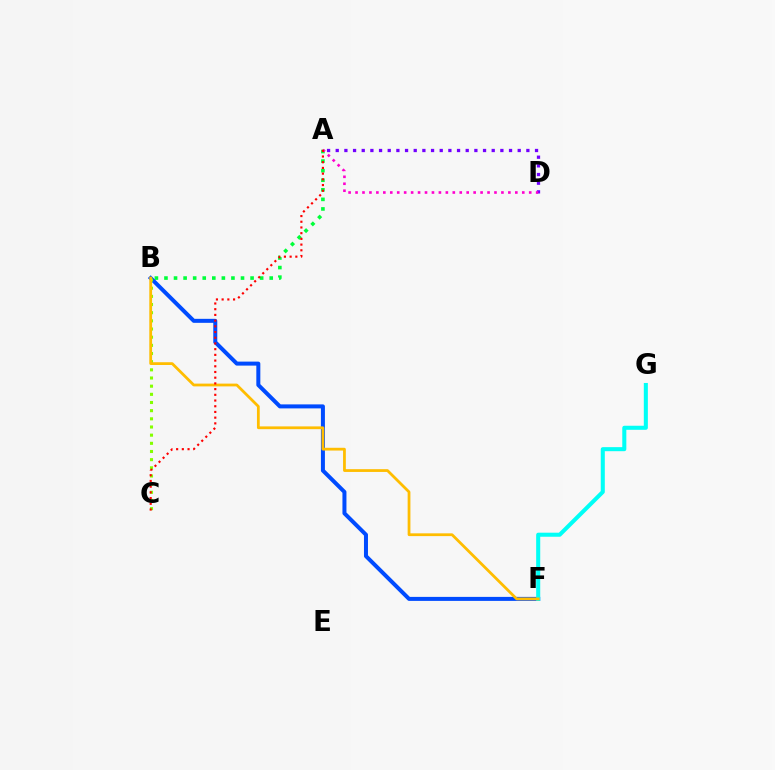{('A', 'B'): [{'color': '#00ff39', 'line_style': 'dotted', 'thickness': 2.6}], ('A', 'D'): [{'color': '#7200ff', 'line_style': 'dotted', 'thickness': 2.35}, {'color': '#ff00cf', 'line_style': 'dotted', 'thickness': 1.89}], ('B', 'F'): [{'color': '#004bff', 'line_style': 'solid', 'thickness': 2.88}, {'color': '#ffbd00', 'line_style': 'solid', 'thickness': 1.99}], ('B', 'C'): [{'color': '#84ff00', 'line_style': 'dotted', 'thickness': 2.22}], ('F', 'G'): [{'color': '#00fff6', 'line_style': 'solid', 'thickness': 2.92}], ('A', 'C'): [{'color': '#ff0000', 'line_style': 'dotted', 'thickness': 1.55}]}